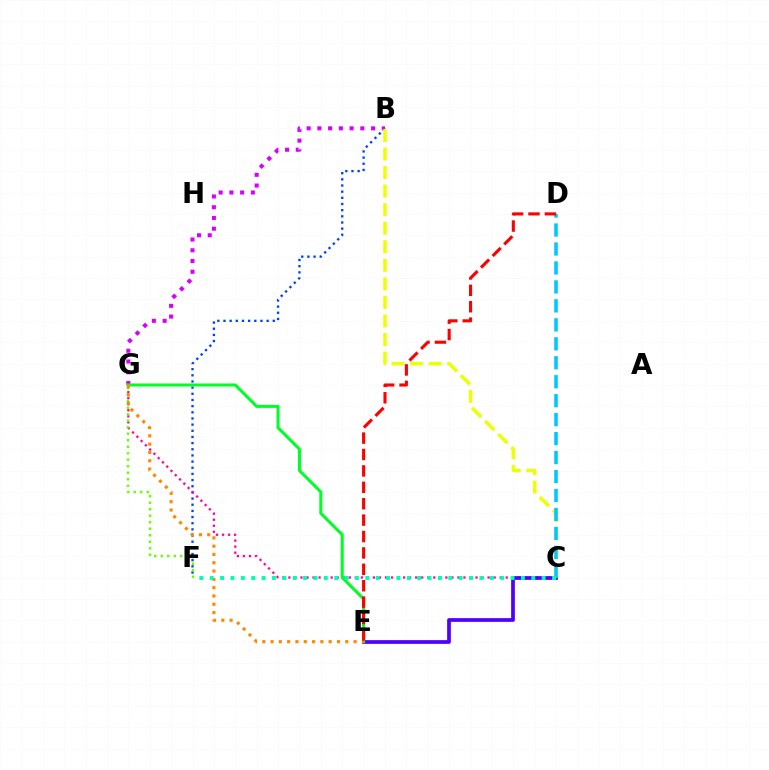{('B', 'F'): [{'color': '#003fff', 'line_style': 'dotted', 'thickness': 1.67}], ('C', 'G'): [{'color': '#ff00a0', 'line_style': 'dotted', 'thickness': 1.64}], ('F', 'G'): [{'color': '#66ff00', 'line_style': 'dotted', 'thickness': 1.77}], ('B', 'G'): [{'color': '#d600ff', 'line_style': 'dotted', 'thickness': 2.92}], ('C', 'E'): [{'color': '#4f00ff', 'line_style': 'solid', 'thickness': 2.68}], ('E', 'G'): [{'color': '#00ff27', 'line_style': 'solid', 'thickness': 2.19}, {'color': '#ff8800', 'line_style': 'dotted', 'thickness': 2.26}], ('B', 'C'): [{'color': '#eeff00', 'line_style': 'dashed', 'thickness': 2.52}], ('C', 'D'): [{'color': '#00c7ff', 'line_style': 'dashed', 'thickness': 2.58}], ('C', 'F'): [{'color': '#00ffaf', 'line_style': 'dotted', 'thickness': 2.82}], ('D', 'E'): [{'color': '#ff0000', 'line_style': 'dashed', 'thickness': 2.23}]}